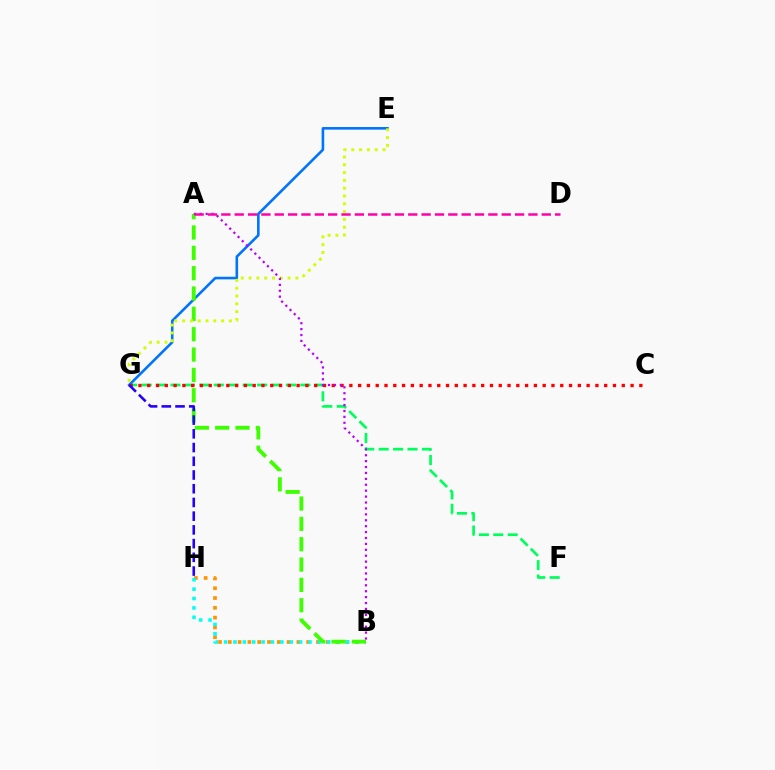{('B', 'H'): [{'color': '#ff9400', 'line_style': 'dotted', 'thickness': 2.66}, {'color': '#00fff6', 'line_style': 'dotted', 'thickness': 2.55}], ('F', 'G'): [{'color': '#00ff5c', 'line_style': 'dashed', 'thickness': 1.96}], ('E', 'G'): [{'color': '#0074ff', 'line_style': 'solid', 'thickness': 1.88}, {'color': '#d1ff00', 'line_style': 'dotted', 'thickness': 2.12}], ('A', 'B'): [{'color': '#3dff00', 'line_style': 'dashed', 'thickness': 2.76}, {'color': '#b900ff', 'line_style': 'dotted', 'thickness': 1.61}], ('C', 'G'): [{'color': '#ff0000', 'line_style': 'dotted', 'thickness': 2.39}], ('G', 'H'): [{'color': '#2500ff', 'line_style': 'dashed', 'thickness': 1.86}], ('A', 'D'): [{'color': '#ff00ac', 'line_style': 'dashed', 'thickness': 1.81}]}